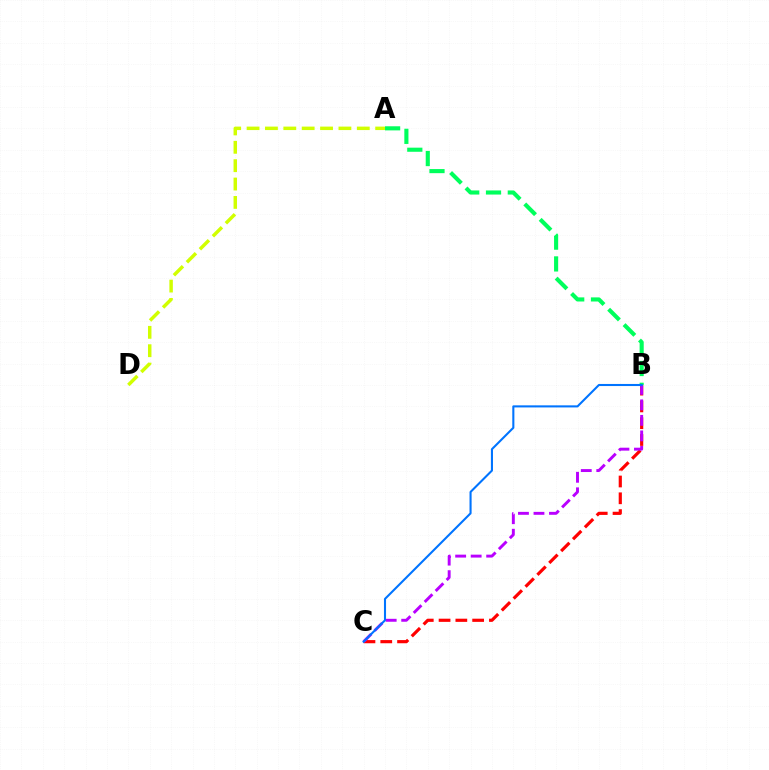{('B', 'C'): [{'color': '#ff0000', 'line_style': 'dashed', 'thickness': 2.28}, {'color': '#b900ff', 'line_style': 'dashed', 'thickness': 2.11}, {'color': '#0074ff', 'line_style': 'solid', 'thickness': 1.5}], ('A', 'D'): [{'color': '#d1ff00', 'line_style': 'dashed', 'thickness': 2.5}], ('A', 'B'): [{'color': '#00ff5c', 'line_style': 'dashed', 'thickness': 2.96}]}